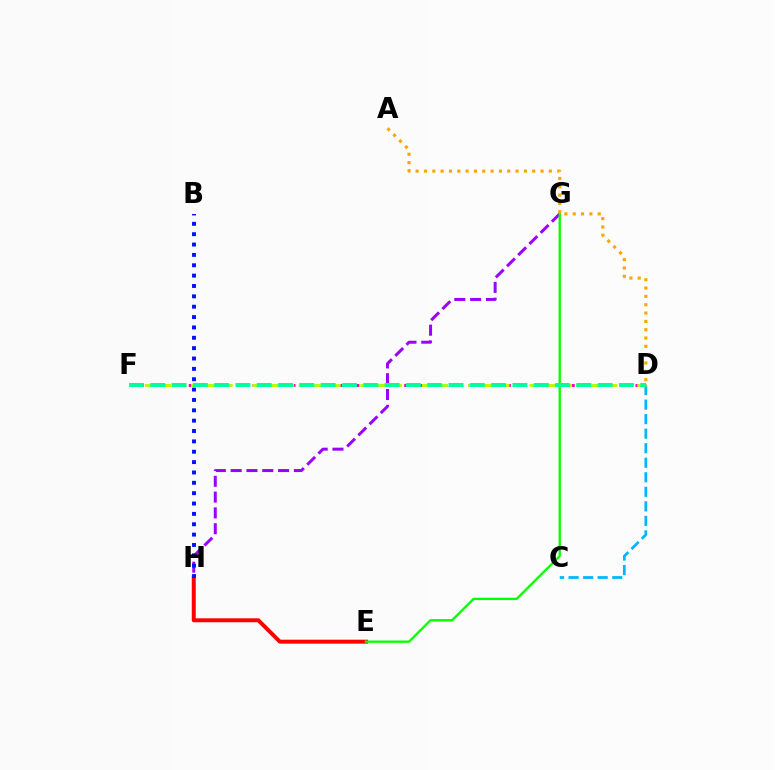{('G', 'H'): [{'color': '#9b00ff', 'line_style': 'dashed', 'thickness': 2.15}], ('D', 'F'): [{'color': '#ff00bd', 'line_style': 'dotted', 'thickness': 2.17}, {'color': '#b3ff00', 'line_style': 'dashed', 'thickness': 2.09}, {'color': '#00ff9d', 'line_style': 'dashed', 'thickness': 2.89}], ('E', 'H'): [{'color': '#ff0000', 'line_style': 'solid', 'thickness': 2.85}], ('C', 'D'): [{'color': '#00b5ff', 'line_style': 'dashed', 'thickness': 1.97}], ('E', 'G'): [{'color': '#08ff00', 'line_style': 'solid', 'thickness': 1.69}], ('B', 'H'): [{'color': '#0010ff', 'line_style': 'dotted', 'thickness': 2.81}], ('A', 'D'): [{'color': '#ffa500', 'line_style': 'dotted', 'thickness': 2.26}]}